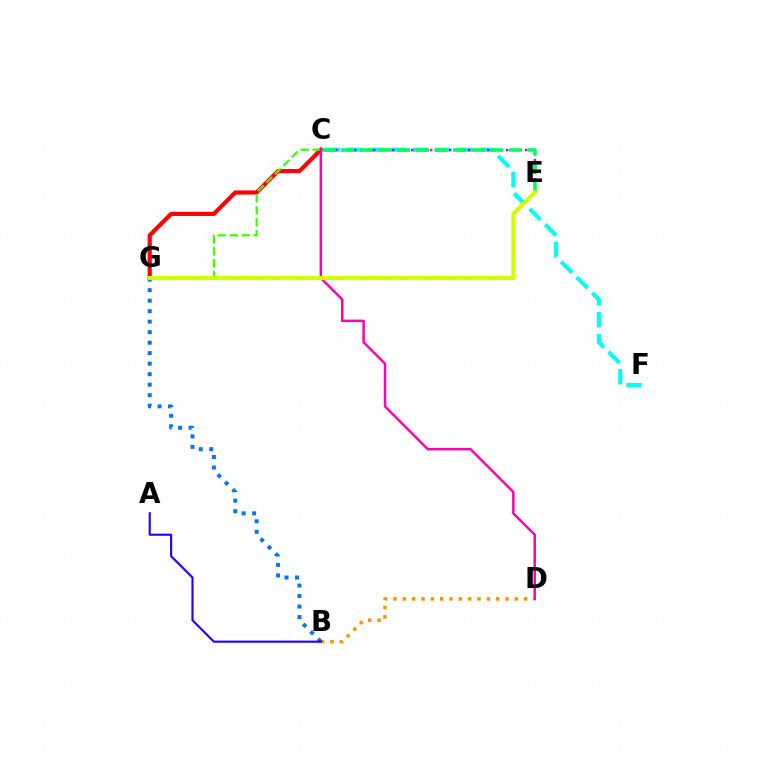{('C', 'F'): [{'color': '#00fff6', 'line_style': 'dashed', 'thickness': 2.98}], ('C', 'G'): [{'color': '#ff0000', 'line_style': 'solid', 'thickness': 3.0}, {'color': '#3dff00', 'line_style': 'dashed', 'thickness': 1.62}], ('B', 'D'): [{'color': '#ff9400', 'line_style': 'dotted', 'thickness': 2.54}], ('C', 'E'): [{'color': '#b900ff', 'line_style': 'dotted', 'thickness': 1.72}, {'color': '#00ff5c', 'line_style': 'dashed', 'thickness': 2.53}], ('C', 'D'): [{'color': '#ff00ac', 'line_style': 'solid', 'thickness': 1.78}], ('B', 'G'): [{'color': '#0074ff', 'line_style': 'dotted', 'thickness': 2.85}], ('A', 'B'): [{'color': '#2500ff', 'line_style': 'solid', 'thickness': 1.55}], ('E', 'G'): [{'color': '#d1ff00', 'line_style': 'solid', 'thickness': 2.92}]}